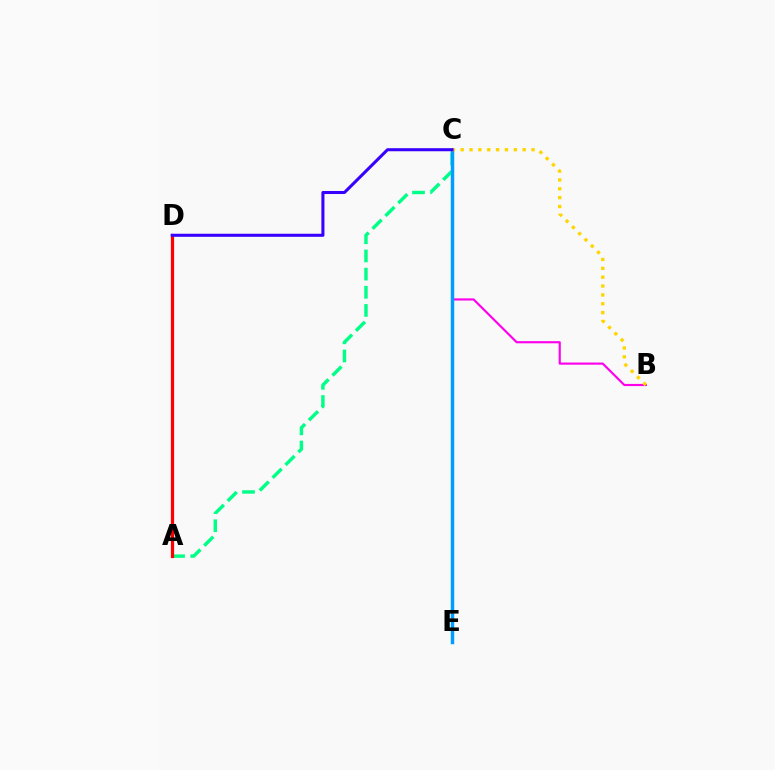{('A', 'D'): [{'color': '#4fff00', 'line_style': 'solid', 'thickness': 1.86}, {'color': '#ff0000', 'line_style': 'solid', 'thickness': 2.31}], ('B', 'C'): [{'color': '#ff00ed', 'line_style': 'solid', 'thickness': 1.55}, {'color': '#ffd500', 'line_style': 'dotted', 'thickness': 2.41}], ('A', 'C'): [{'color': '#00ff86', 'line_style': 'dashed', 'thickness': 2.47}], ('C', 'E'): [{'color': '#009eff', 'line_style': 'solid', 'thickness': 2.5}], ('C', 'D'): [{'color': '#3700ff', 'line_style': 'solid', 'thickness': 2.19}]}